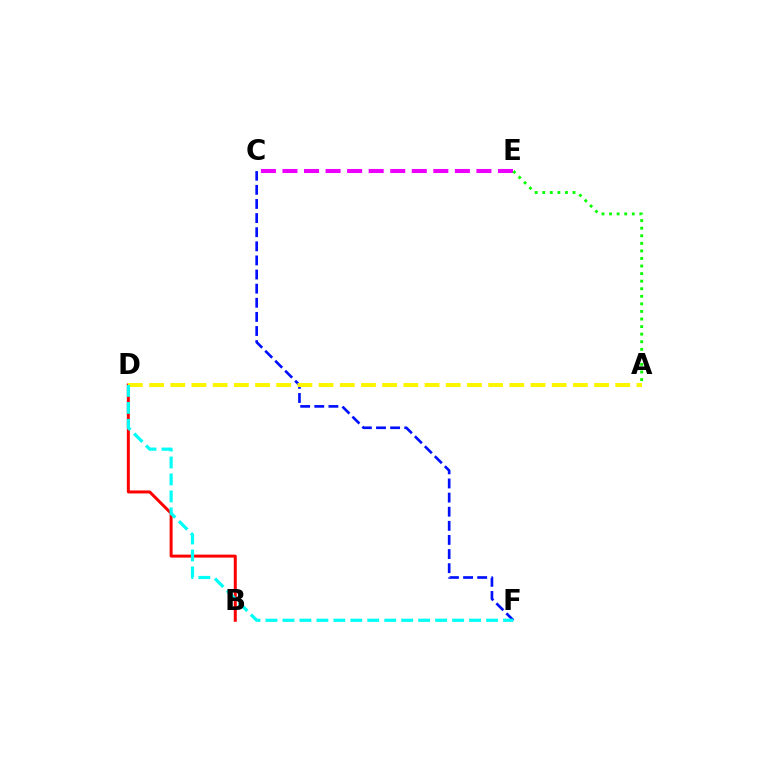{('B', 'D'): [{'color': '#ff0000', 'line_style': 'solid', 'thickness': 2.15}], ('C', 'E'): [{'color': '#ee00ff', 'line_style': 'dashed', 'thickness': 2.93}], ('C', 'F'): [{'color': '#0010ff', 'line_style': 'dashed', 'thickness': 1.92}], ('A', 'D'): [{'color': '#fcf500', 'line_style': 'dashed', 'thickness': 2.88}], ('D', 'F'): [{'color': '#00fff6', 'line_style': 'dashed', 'thickness': 2.3}], ('A', 'E'): [{'color': '#08ff00', 'line_style': 'dotted', 'thickness': 2.06}]}